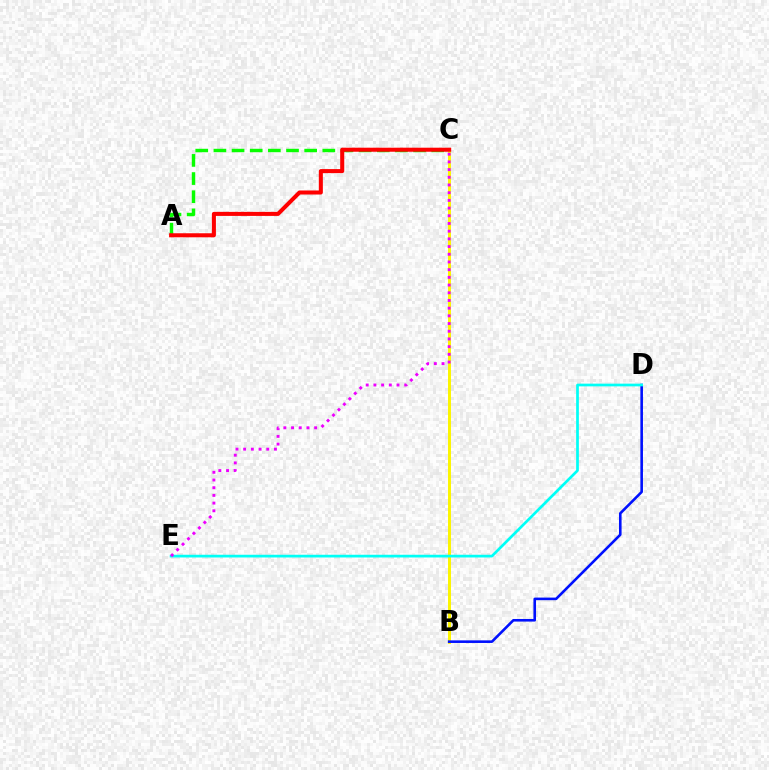{('B', 'C'): [{'color': '#fcf500', 'line_style': 'solid', 'thickness': 2.13}], ('A', 'C'): [{'color': '#08ff00', 'line_style': 'dashed', 'thickness': 2.47}, {'color': '#ff0000', 'line_style': 'solid', 'thickness': 2.91}], ('B', 'D'): [{'color': '#0010ff', 'line_style': 'solid', 'thickness': 1.87}], ('D', 'E'): [{'color': '#00fff6', 'line_style': 'solid', 'thickness': 1.95}], ('C', 'E'): [{'color': '#ee00ff', 'line_style': 'dotted', 'thickness': 2.09}]}